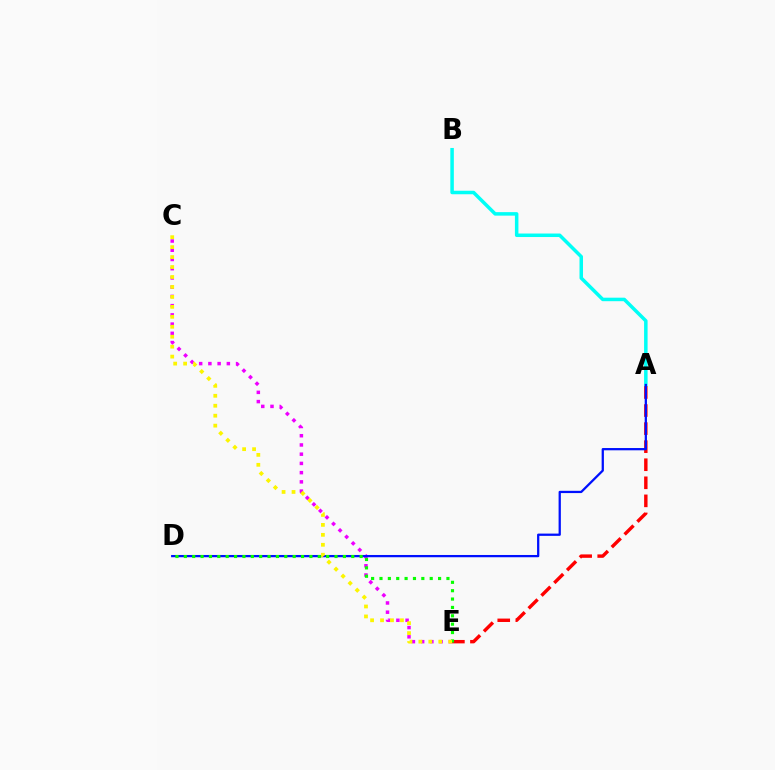{('A', 'B'): [{'color': '#00fff6', 'line_style': 'solid', 'thickness': 2.52}], ('C', 'E'): [{'color': '#ee00ff', 'line_style': 'dotted', 'thickness': 2.51}, {'color': '#fcf500', 'line_style': 'dotted', 'thickness': 2.7}], ('A', 'E'): [{'color': '#ff0000', 'line_style': 'dashed', 'thickness': 2.45}], ('A', 'D'): [{'color': '#0010ff', 'line_style': 'solid', 'thickness': 1.63}], ('D', 'E'): [{'color': '#08ff00', 'line_style': 'dotted', 'thickness': 2.27}]}